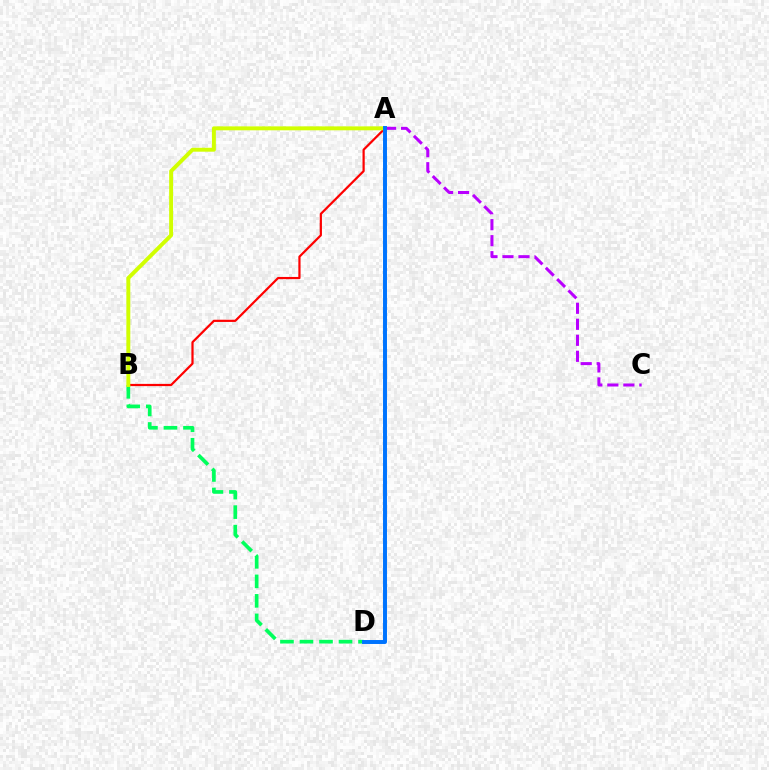{('A', 'C'): [{'color': '#b900ff', 'line_style': 'dashed', 'thickness': 2.17}], ('A', 'B'): [{'color': '#ff0000', 'line_style': 'solid', 'thickness': 1.59}, {'color': '#d1ff00', 'line_style': 'solid', 'thickness': 2.83}], ('B', 'D'): [{'color': '#00ff5c', 'line_style': 'dashed', 'thickness': 2.65}], ('A', 'D'): [{'color': '#0074ff', 'line_style': 'solid', 'thickness': 2.85}]}